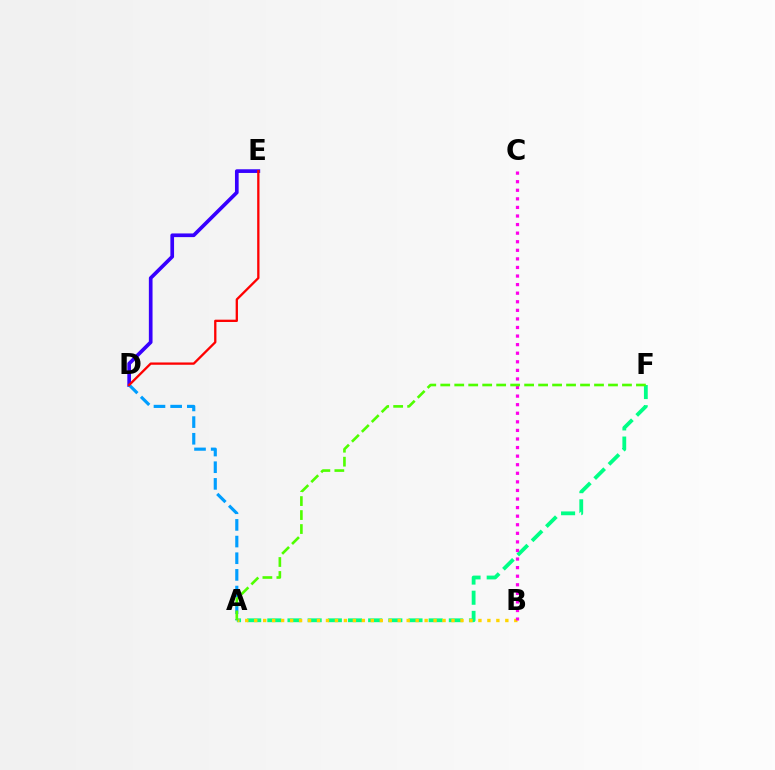{('A', 'F'): [{'color': '#00ff86', 'line_style': 'dashed', 'thickness': 2.74}, {'color': '#4fff00', 'line_style': 'dashed', 'thickness': 1.9}], ('A', 'B'): [{'color': '#ffd500', 'line_style': 'dotted', 'thickness': 2.44}], ('D', 'E'): [{'color': '#3700ff', 'line_style': 'solid', 'thickness': 2.65}, {'color': '#ff0000', 'line_style': 'solid', 'thickness': 1.66}], ('A', 'D'): [{'color': '#009eff', 'line_style': 'dashed', 'thickness': 2.26}], ('B', 'C'): [{'color': '#ff00ed', 'line_style': 'dotted', 'thickness': 2.33}]}